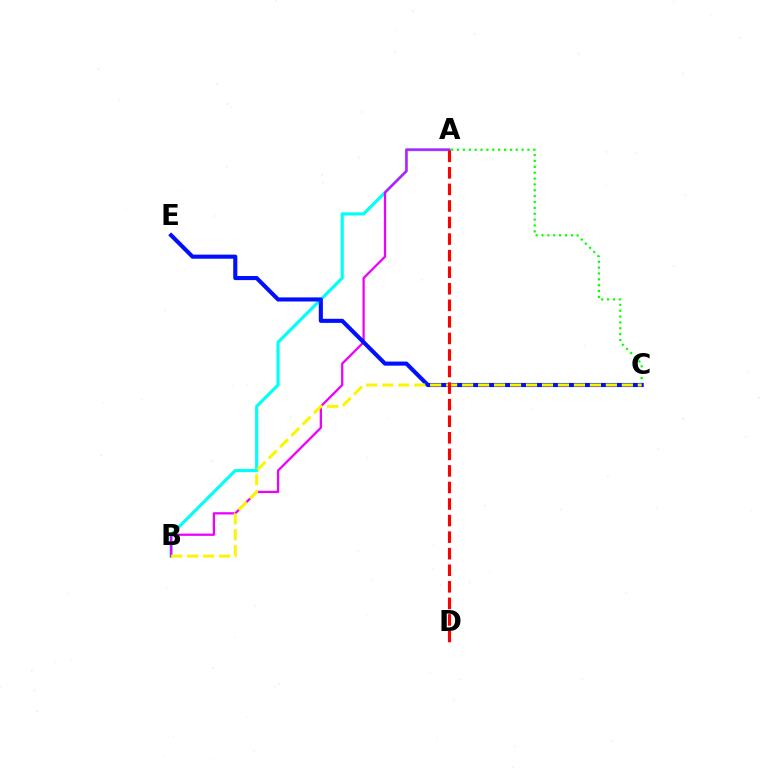{('A', 'B'): [{'color': '#00fff6', 'line_style': 'solid', 'thickness': 2.26}, {'color': '#ee00ff', 'line_style': 'solid', 'thickness': 1.63}], ('A', 'C'): [{'color': '#08ff00', 'line_style': 'dotted', 'thickness': 1.59}], ('C', 'E'): [{'color': '#0010ff', 'line_style': 'solid', 'thickness': 2.95}], ('B', 'C'): [{'color': '#fcf500', 'line_style': 'dashed', 'thickness': 2.17}], ('A', 'D'): [{'color': '#ff0000', 'line_style': 'dashed', 'thickness': 2.25}]}